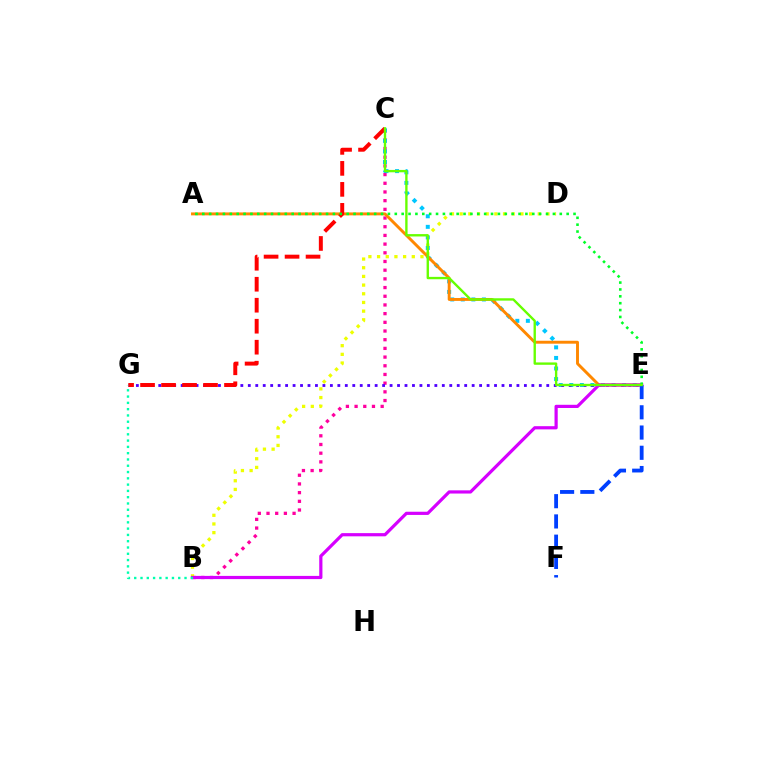{('B', 'C'): [{'color': '#ff00a0', 'line_style': 'dotted', 'thickness': 2.36}], ('B', 'D'): [{'color': '#eeff00', 'line_style': 'dotted', 'thickness': 2.36}], ('C', 'E'): [{'color': '#00c7ff', 'line_style': 'dotted', 'thickness': 2.87}, {'color': '#66ff00', 'line_style': 'solid', 'thickness': 1.7}], ('E', 'G'): [{'color': '#4f00ff', 'line_style': 'dotted', 'thickness': 2.03}], ('A', 'E'): [{'color': '#ff8800', 'line_style': 'solid', 'thickness': 2.1}, {'color': '#00ff27', 'line_style': 'dotted', 'thickness': 1.87}], ('B', 'E'): [{'color': '#d600ff', 'line_style': 'solid', 'thickness': 2.3}], ('E', 'F'): [{'color': '#003fff', 'line_style': 'dashed', 'thickness': 2.75}], ('C', 'G'): [{'color': '#ff0000', 'line_style': 'dashed', 'thickness': 2.85}], ('B', 'G'): [{'color': '#00ffaf', 'line_style': 'dotted', 'thickness': 1.71}]}